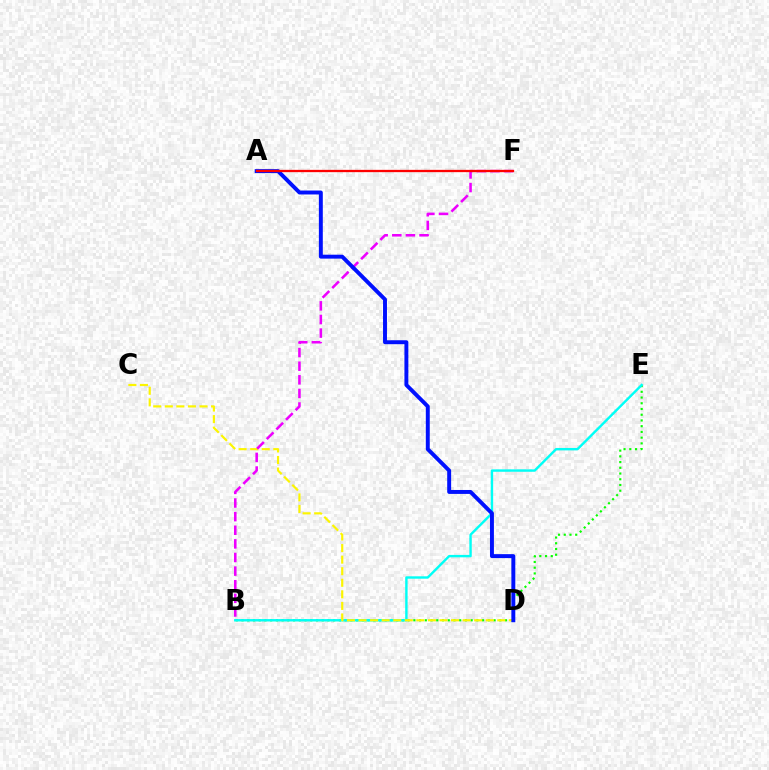{('B', 'E'): [{'color': '#08ff00', 'line_style': 'dotted', 'thickness': 1.56}, {'color': '#00fff6', 'line_style': 'solid', 'thickness': 1.74}], ('C', 'D'): [{'color': '#fcf500', 'line_style': 'dashed', 'thickness': 1.57}], ('B', 'F'): [{'color': '#ee00ff', 'line_style': 'dashed', 'thickness': 1.85}], ('A', 'D'): [{'color': '#0010ff', 'line_style': 'solid', 'thickness': 2.83}], ('A', 'F'): [{'color': '#ff0000', 'line_style': 'solid', 'thickness': 1.66}]}